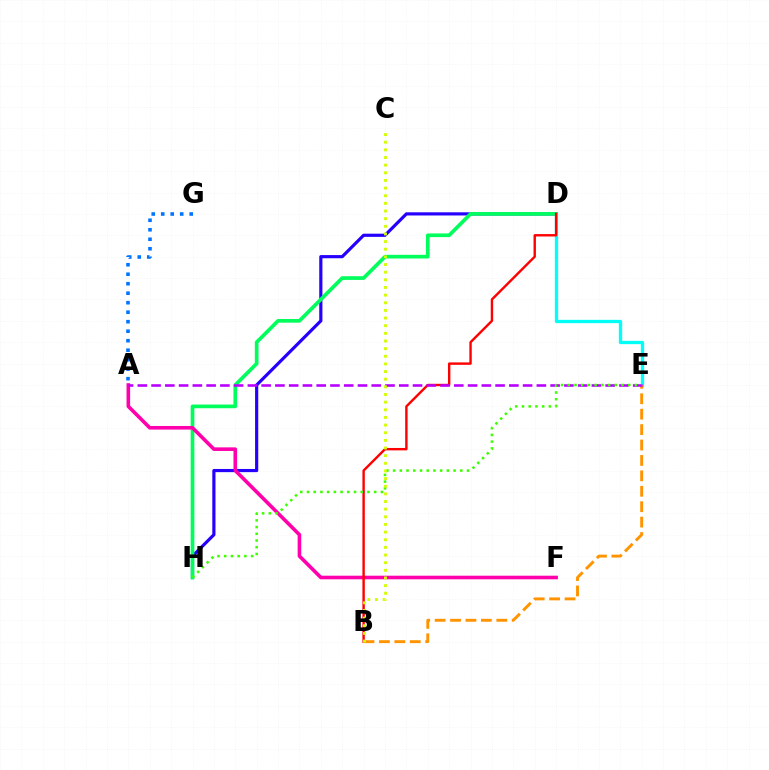{('D', 'H'): [{'color': '#2500ff', 'line_style': 'solid', 'thickness': 2.29}, {'color': '#00ff5c', 'line_style': 'solid', 'thickness': 2.65}], ('A', 'F'): [{'color': '#ff00ac', 'line_style': 'solid', 'thickness': 2.59}], ('D', 'E'): [{'color': '#00fff6', 'line_style': 'solid', 'thickness': 2.38}], ('A', 'G'): [{'color': '#0074ff', 'line_style': 'dotted', 'thickness': 2.58}], ('B', 'D'): [{'color': '#ff0000', 'line_style': 'solid', 'thickness': 1.73}], ('B', 'E'): [{'color': '#ff9400', 'line_style': 'dashed', 'thickness': 2.09}], ('A', 'E'): [{'color': '#b900ff', 'line_style': 'dashed', 'thickness': 1.87}], ('E', 'H'): [{'color': '#3dff00', 'line_style': 'dotted', 'thickness': 1.83}], ('B', 'C'): [{'color': '#d1ff00', 'line_style': 'dotted', 'thickness': 2.08}]}